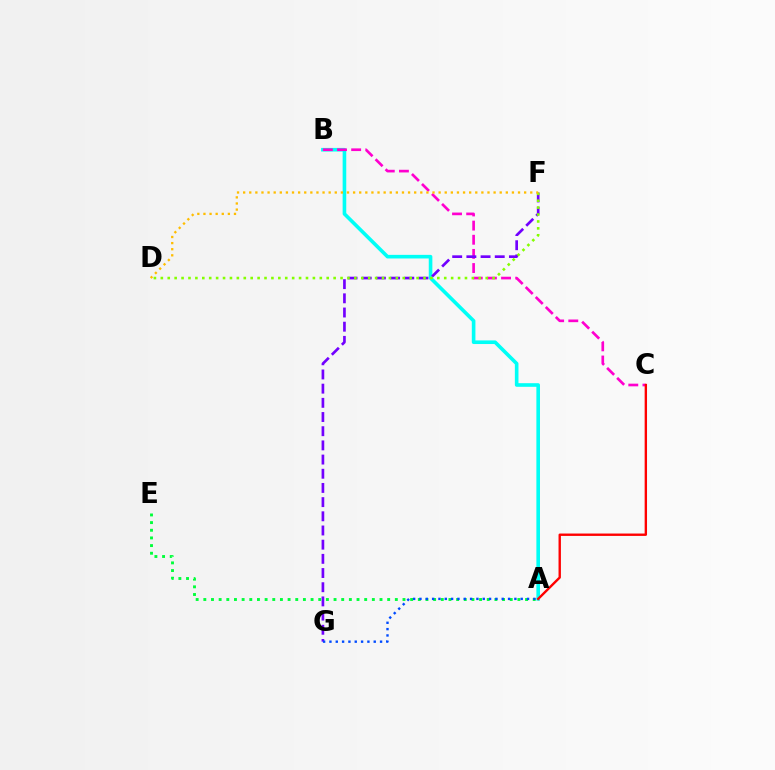{('A', 'B'): [{'color': '#00fff6', 'line_style': 'solid', 'thickness': 2.6}], ('B', 'C'): [{'color': '#ff00cf', 'line_style': 'dashed', 'thickness': 1.92}], ('A', 'C'): [{'color': '#ff0000', 'line_style': 'solid', 'thickness': 1.71}], ('F', 'G'): [{'color': '#7200ff', 'line_style': 'dashed', 'thickness': 1.93}], ('D', 'F'): [{'color': '#84ff00', 'line_style': 'dotted', 'thickness': 1.88}, {'color': '#ffbd00', 'line_style': 'dotted', 'thickness': 1.66}], ('A', 'E'): [{'color': '#00ff39', 'line_style': 'dotted', 'thickness': 2.08}], ('A', 'G'): [{'color': '#004bff', 'line_style': 'dotted', 'thickness': 1.72}]}